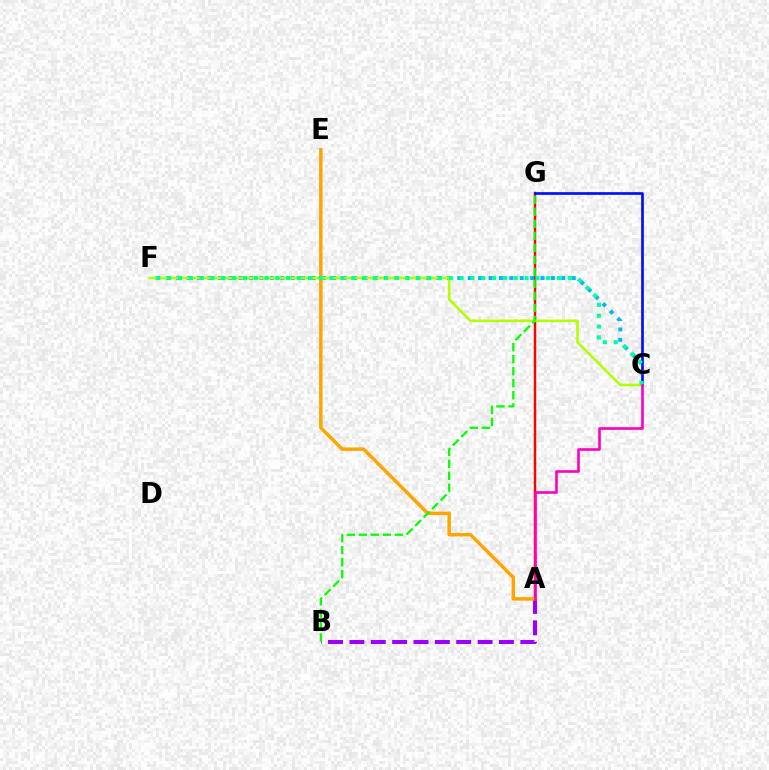{('A', 'G'): [{'color': '#ff0000', 'line_style': 'solid', 'thickness': 1.77}], ('A', 'B'): [{'color': '#9b00ff', 'line_style': 'dashed', 'thickness': 2.9}], ('C', 'F'): [{'color': '#00b5ff', 'line_style': 'dotted', 'thickness': 2.83}, {'color': '#b3ff00', 'line_style': 'solid', 'thickness': 1.88}, {'color': '#00ff9d', 'line_style': 'dotted', 'thickness': 2.94}], ('C', 'G'): [{'color': '#0010ff', 'line_style': 'solid', 'thickness': 1.94}], ('A', 'E'): [{'color': '#ffa500', 'line_style': 'solid', 'thickness': 2.51}], ('B', 'G'): [{'color': '#08ff00', 'line_style': 'dashed', 'thickness': 1.63}], ('A', 'C'): [{'color': '#ff00bd', 'line_style': 'solid', 'thickness': 1.89}]}